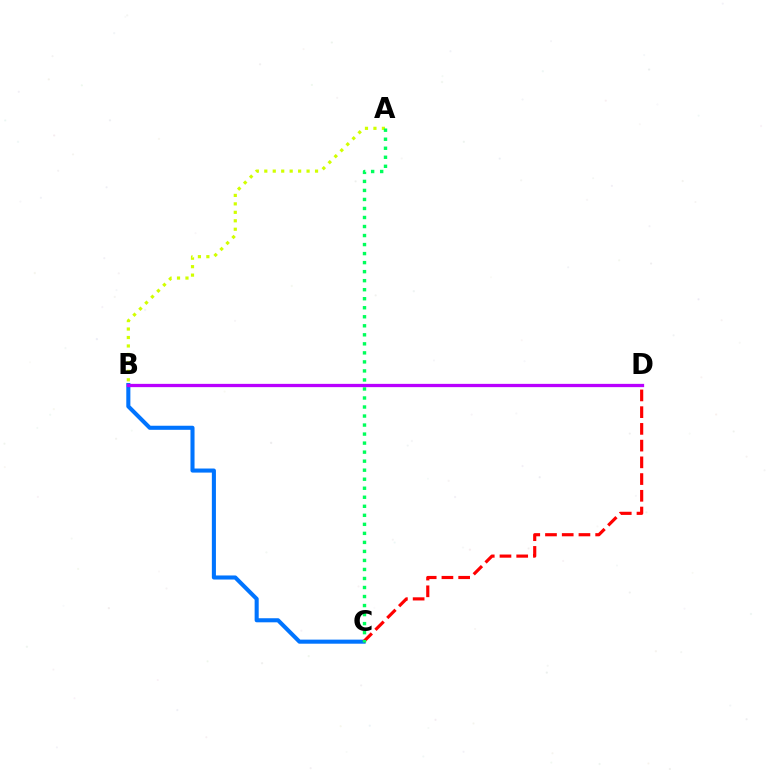{('B', 'C'): [{'color': '#0074ff', 'line_style': 'solid', 'thickness': 2.93}], ('C', 'D'): [{'color': '#ff0000', 'line_style': 'dashed', 'thickness': 2.27}], ('A', 'B'): [{'color': '#d1ff00', 'line_style': 'dotted', 'thickness': 2.3}], ('A', 'C'): [{'color': '#00ff5c', 'line_style': 'dotted', 'thickness': 2.45}], ('B', 'D'): [{'color': '#b900ff', 'line_style': 'solid', 'thickness': 2.36}]}